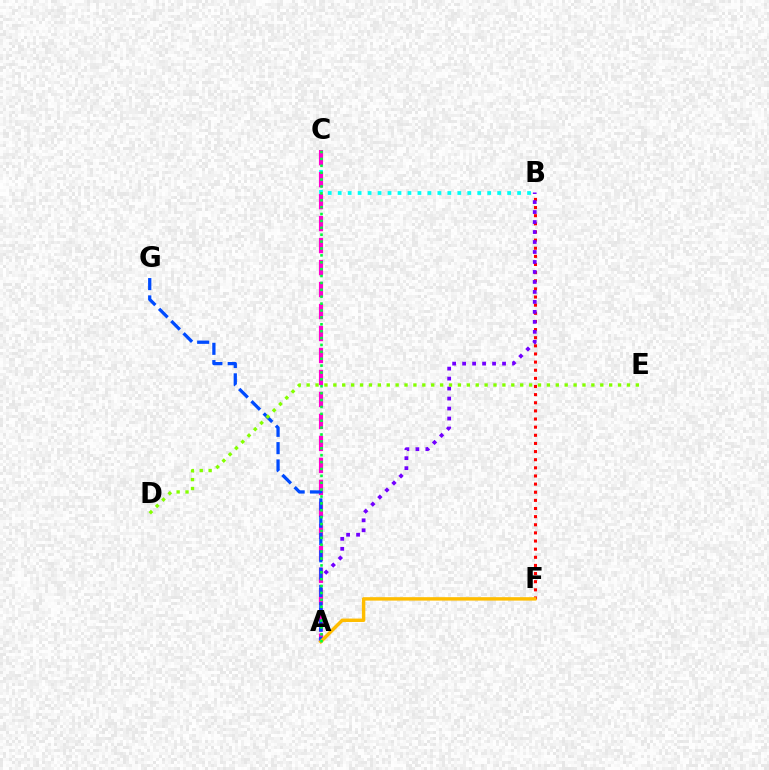{('B', 'F'): [{'color': '#ff0000', 'line_style': 'dotted', 'thickness': 2.21}], ('A', 'B'): [{'color': '#7200ff', 'line_style': 'dotted', 'thickness': 2.71}], ('B', 'C'): [{'color': '#00fff6', 'line_style': 'dotted', 'thickness': 2.71}], ('A', 'C'): [{'color': '#ff00cf', 'line_style': 'dashed', 'thickness': 2.99}, {'color': '#00ff39', 'line_style': 'dotted', 'thickness': 1.87}], ('A', 'G'): [{'color': '#004bff', 'line_style': 'dashed', 'thickness': 2.35}], ('D', 'E'): [{'color': '#84ff00', 'line_style': 'dotted', 'thickness': 2.42}], ('A', 'F'): [{'color': '#ffbd00', 'line_style': 'solid', 'thickness': 2.47}]}